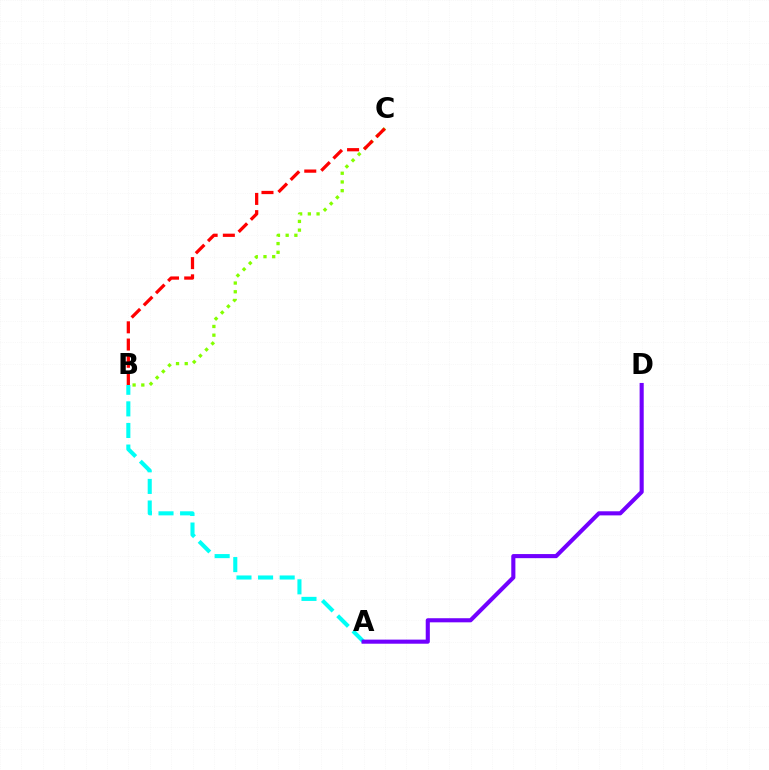{('A', 'B'): [{'color': '#00fff6', 'line_style': 'dashed', 'thickness': 2.93}], ('B', 'C'): [{'color': '#84ff00', 'line_style': 'dotted', 'thickness': 2.37}, {'color': '#ff0000', 'line_style': 'dashed', 'thickness': 2.34}], ('A', 'D'): [{'color': '#7200ff', 'line_style': 'solid', 'thickness': 2.95}]}